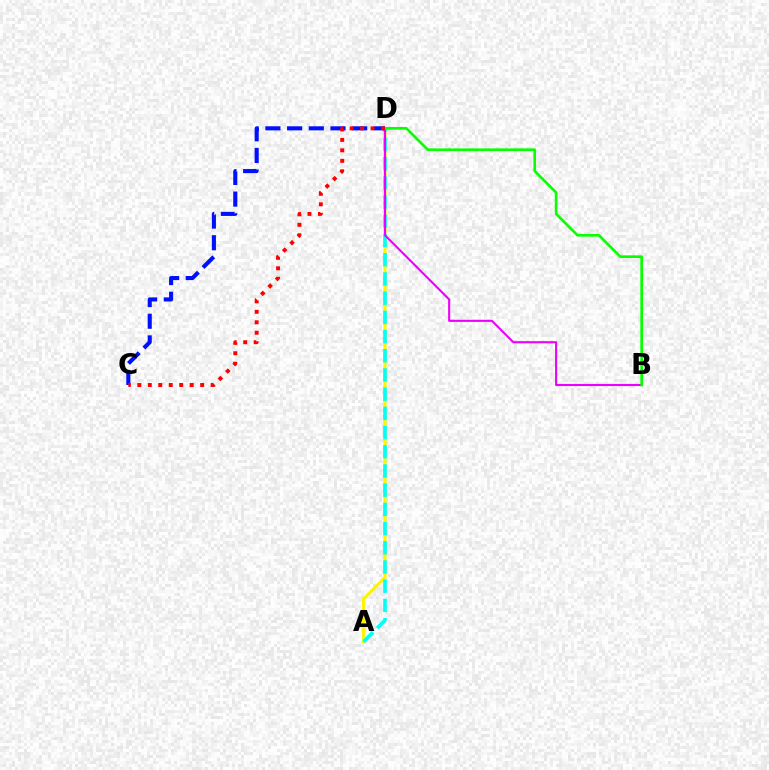{('A', 'D'): [{'color': '#fcf500', 'line_style': 'solid', 'thickness': 2.26}, {'color': '#00fff6', 'line_style': 'dashed', 'thickness': 2.61}], ('C', 'D'): [{'color': '#0010ff', 'line_style': 'dashed', 'thickness': 2.95}, {'color': '#ff0000', 'line_style': 'dotted', 'thickness': 2.84}], ('B', 'D'): [{'color': '#ee00ff', 'line_style': 'solid', 'thickness': 1.52}, {'color': '#08ff00', 'line_style': 'solid', 'thickness': 1.92}]}